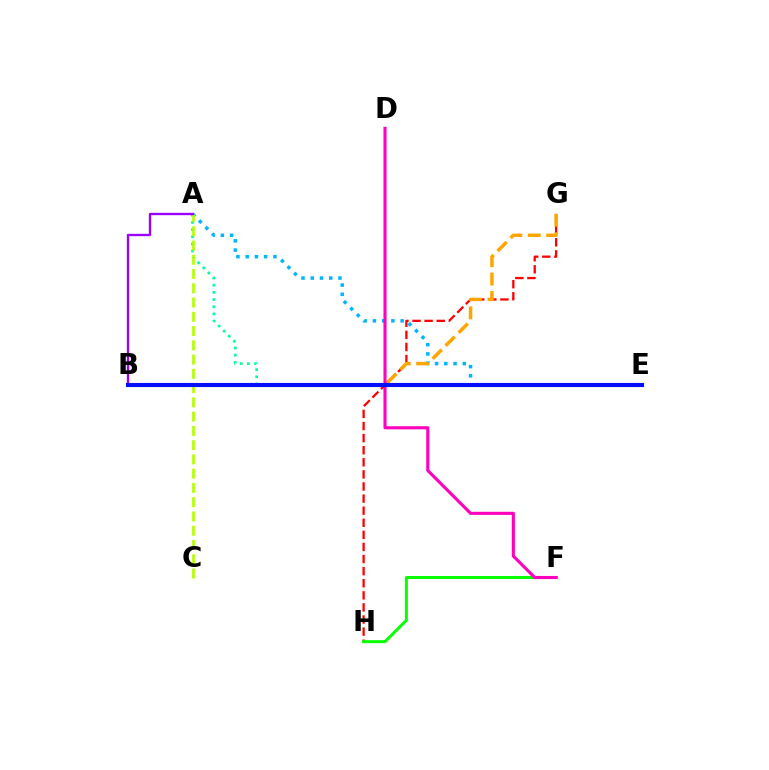{('A', 'E'): [{'color': '#00ff9d', 'line_style': 'dotted', 'thickness': 1.95}, {'color': '#00b5ff', 'line_style': 'dotted', 'thickness': 2.51}], ('G', 'H'): [{'color': '#ff0000', 'line_style': 'dashed', 'thickness': 1.64}], ('A', 'C'): [{'color': '#b3ff00', 'line_style': 'dashed', 'thickness': 1.94}], ('F', 'H'): [{'color': '#08ff00', 'line_style': 'solid', 'thickness': 2.15}], ('A', 'B'): [{'color': '#9b00ff', 'line_style': 'solid', 'thickness': 1.69}], ('B', 'G'): [{'color': '#ffa500', 'line_style': 'dashed', 'thickness': 2.5}], ('D', 'F'): [{'color': '#ff00bd', 'line_style': 'solid', 'thickness': 2.23}], ('B', 'E'): [{'color': '#0010ff', 'line_style': 'solid', 'thickness': 2.95}]}